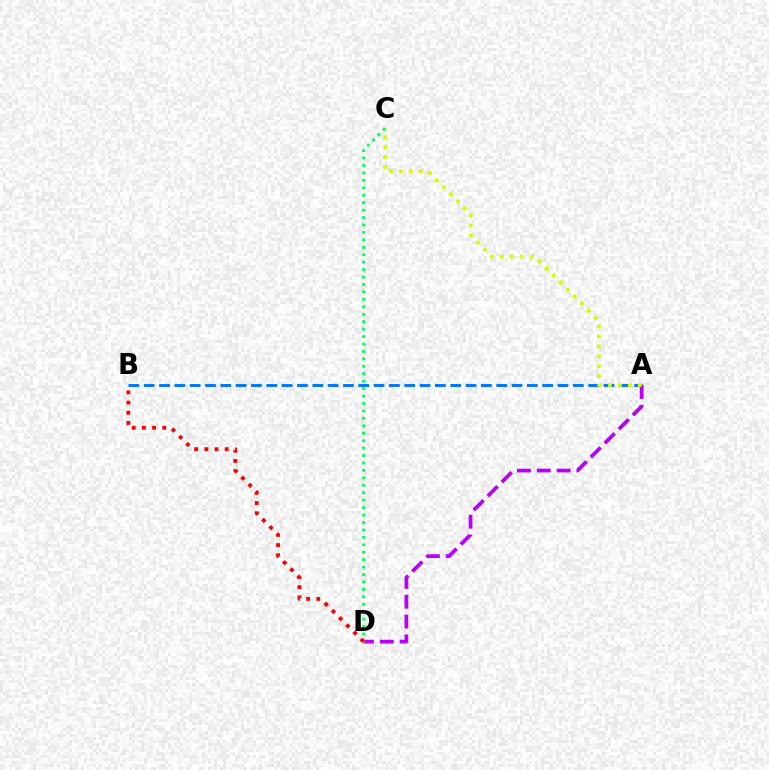{('A', 'B'): [{'color': '#0074ff', 'line_style': 'dashed', 'thickness': 2.08}], ('A', 'D'): [{'color': '#b900ff', 'line_style': 'dashed', 'thickness': 2.7}], ('A', 'C'): [{'color': '#d1ff00', 'line_style': 'dotted', 'thickness': 2.7}], ('C', 'D'): [{'color': '#00ff5c', 'line_style': 'dotted', 'thickness': 2.02}], ('B', 'D'): [{'color': '#ff0000', 'line_style': 'dotted', 'thickness': 2.77}]}